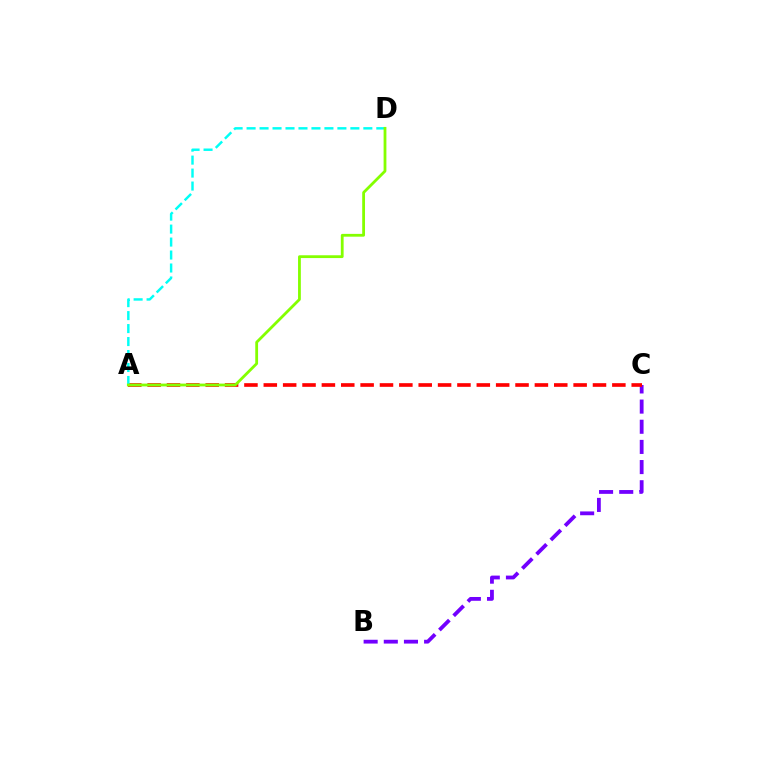{('B', 'C'): [{'color': '#7200ff', 'line_style': 'dashed', 'thickness': 2.74}], ('A', 'C'): [{'color': '#ff0000', 'line_style': 'dashed', 'thickness': 2.63}], ('A', 'D'): [{'color': '#00fff6', 'line_style': 'dashed', 'thickness': 1.76}, {'color': '#84ff00', 'line_style': 'solid', 'thickness': 2.02}]}